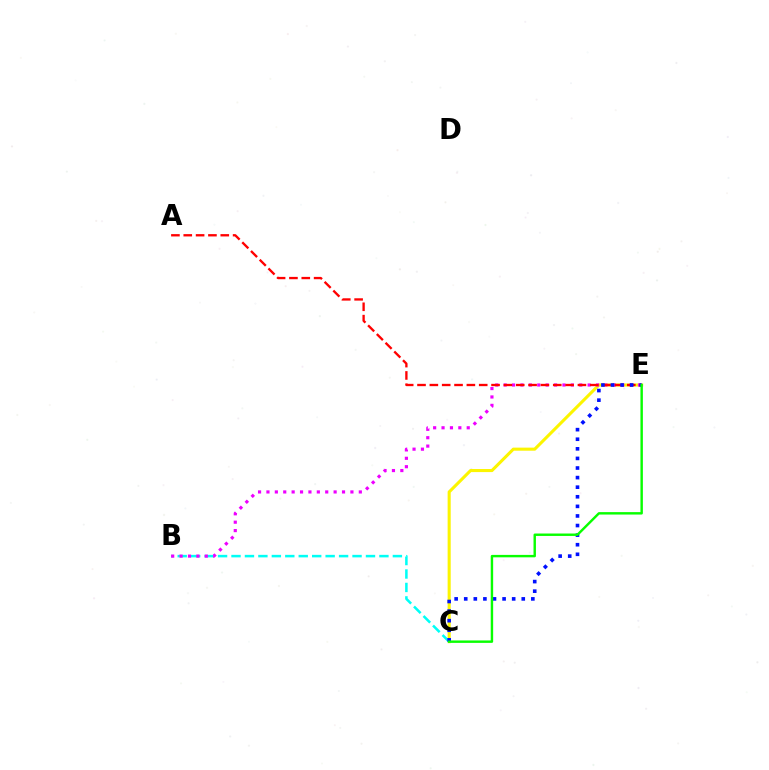{('C', 'E'): [{'color': '#fcf500', 'line_style': 'solid', 'thickness': 2.22}, {'color': '#0010ff', 'line_style': 'dotted', 'thickness': 2.61}, {'color': '#08ff00', 'line_style': 'solid', 'thickness': 1.74}], ('B', 'C'): [{'color': '#00fff6', 'line_style': 'dashed', 'thickness': 1.83}], ('B', 'E'): [{'color': '#ee00ff', 'line_style': 'dotted', 'thickness': 2.28}], ('A', 'E'): [{'color': '#ff0000', 'line_style': 'dashed', 'thickness': 1.68}]}